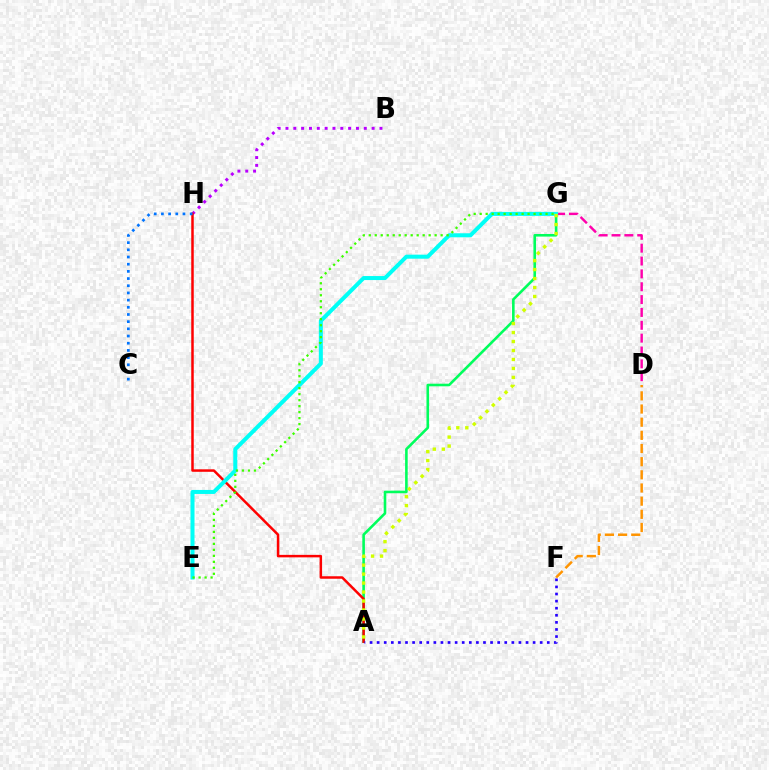{('D', 'G'): [{'color': '#ff00ac', 'line_style': 'dashed', 'thickness': 1.75}], ('A', 'G'): [{'color': '#00ff5c', 'line_style': 'solid', 'thickness': 1.87}, {'color': '#d1ff00', 'line_style': 'dotted', 'thickness': 2.44}], ('D', 'F'): [{'color': '#ff9400', 'line_style': 'dashed', 'thickness': 1.79}], ('B', 'H'): [{'color': '#b900ff', 'line_style': 'dotted', 'thickness': 2.13}], ('A', 'H'): [{'color': '#ff0000', 'line_style': 'solid', 'thickness': 1.79}], ('E', 'G'): [{'color': '#00fff6', 'line_style': 'solid', 'thickness': 2.89}, {'color': '#3dff00', 'line_style': 'dotted', 'thickness': 1.63}], ('A', 'F'): [{'color': '#2500ff', 'line_style': 'dotted', 'thickness': 1.93}], ('C', 'H'): [{'color': '#0074ff', 'line_style': 'dotted', 'thickness': 1.95}]}